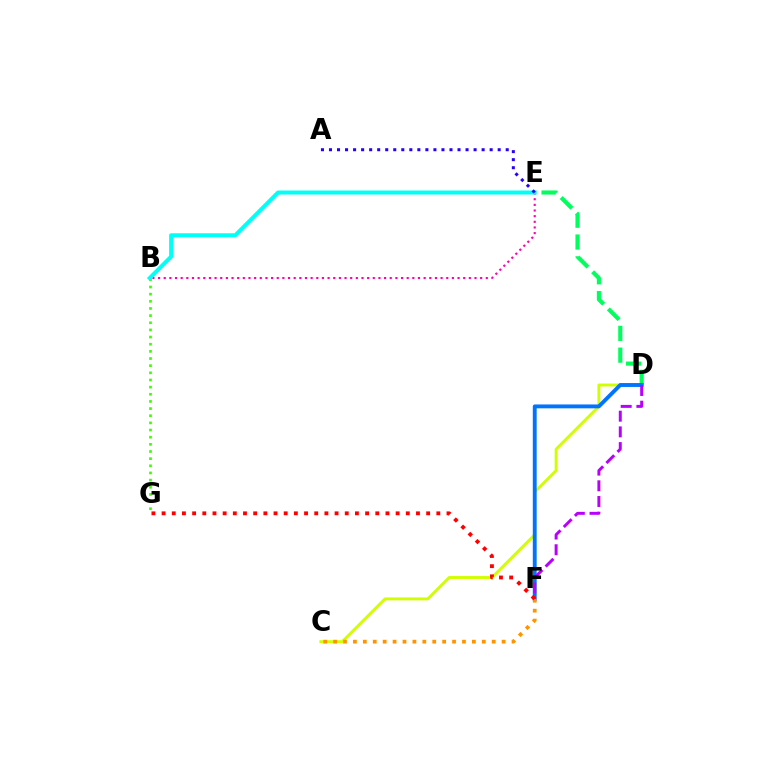{('C', 'D'): [{'color': '#d1ff00', 'line_style': 'solid', 'thickness': 2.09}], ('B', 'E'): [{'color': '#ff00ac', 'line_style': 'dotted', 'thickness': 1.54}, {'color': '#00fff6', 'line_style': 'solid', 'thickness': 2.87}], ('B', 'G'): [{'color': '#3dff00', 'line_style': 'dotted', 'thickness': 1.94}], ('D', 'E'): [{'color': '#00ff5c', 'line_style': 'dashed', 'thickness': 2.96}], ('D', 'F'): [{'color': '#0074ff', 'line_style': 'solid', 'thickness': 2.79}, {'color': '#b900ff', 'line_style': 'dashed', 'thickness': 2.13}], ('C', 'F'): [{'color': '#ff9400', 'line_style': 'dotted', 'thickness': 2.69}], ('A', 'E'): [{'color': '#2500ff', 'line_style': 'dotted', 'thickness': 2.18}], ('F', 'G'): [{'color': '#ff0000', 'line_style': 'dotted', 'thickness': 2.76}]}